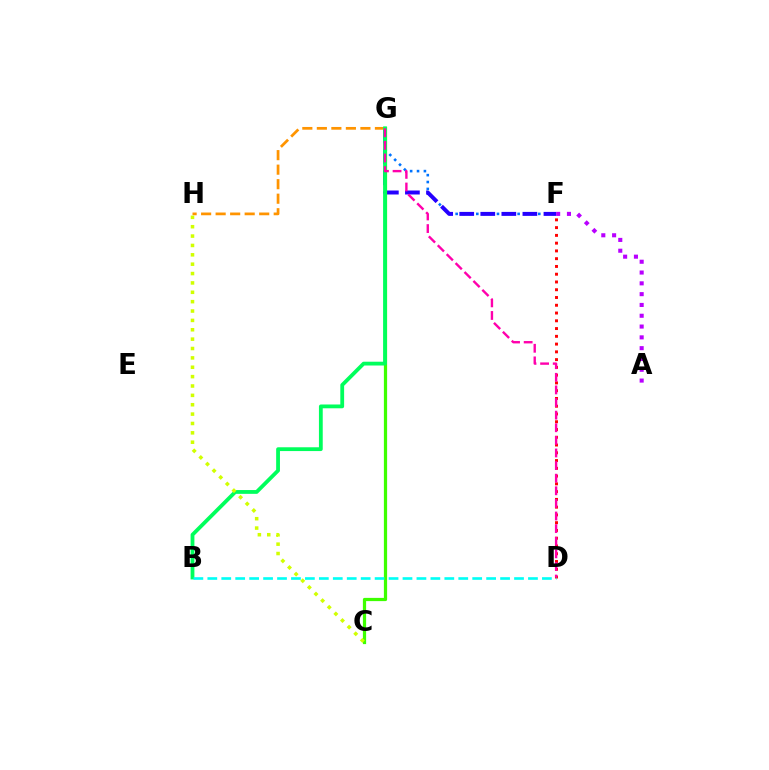{('F', 'G'): [{'color': '#0074ff', 'line_style': 'dotted', 'thickness': 1.87}, {'color': '#2500ff', 'line_style': 'dashed', 'thickness': 2.86}], ('C', 'G'): [{'color': '#3dff00', 'line_style': 'solid', 'thickness': 2.32}], ('G', 'H'): [{'color': '#ff9400', 'line_style': 'dashed', 'thickness': 1.97}], ('D', 'F'): [{'color': '#ff0000', 'line_style': 'dotted', 'thickness': 2.11}], ('A', 'F'): [{'color': '#b900ff', 'line_style': 'dotted', 'thickness': 2.94}], ('B', 'G'): [{'color': '#00ff5c', 'line_style': 'solid', 'thickness': 2.73}], ('C', 'H'): [{'color': '#d1ff00', 'line_style': 'dotted', 'thickness': 2.55}], ('B', 'D'): [{'color': '#00fff6', 'line_style': 'dashed', 'thickness': 1.89}], ('D', 'G'): [{'color': '#ff00ac', 'line_style': 'dashed', 'thickness': 1.71}]}